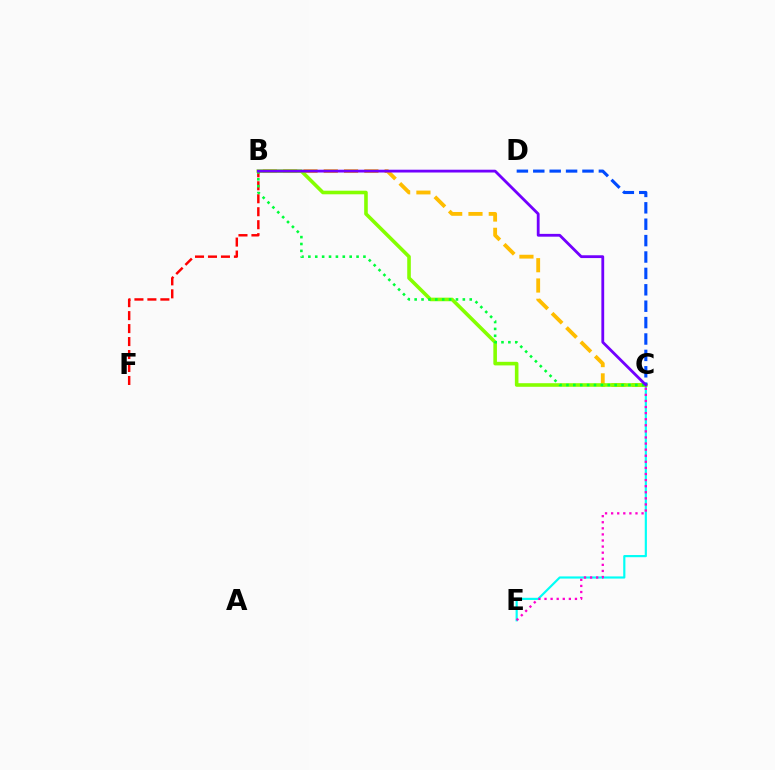{('C', 'E'): [{'color': '#00fff6', 'line_style': 'solid', 'thickness': 1.56}, {'color': '#ff00cf', 'line_style': 'dotted', 'thickness': 1.65}], ('B', 'C'): [{'color': '#ffbd00', 'line_style': 'dashed', 'thickness': 2.76}, {'color': '#84ff00', 'line_style': 'solid', 'thickness': 2.59}, {'color': '#00ff39', 'line_style': 'dotted', 'thickness': 1.87}, {'color': '#7200ff', 'line_style': 'solid', 'thickness': 2.02}], ('B', 'F'): [{'color': '#ff0000', 'line_style': 'dashed', 'thickness': 1.76}], ('C', 'D'): [{'color': '#004bff', 'line_style': 'dashed', 'thickness': 2.23}]}